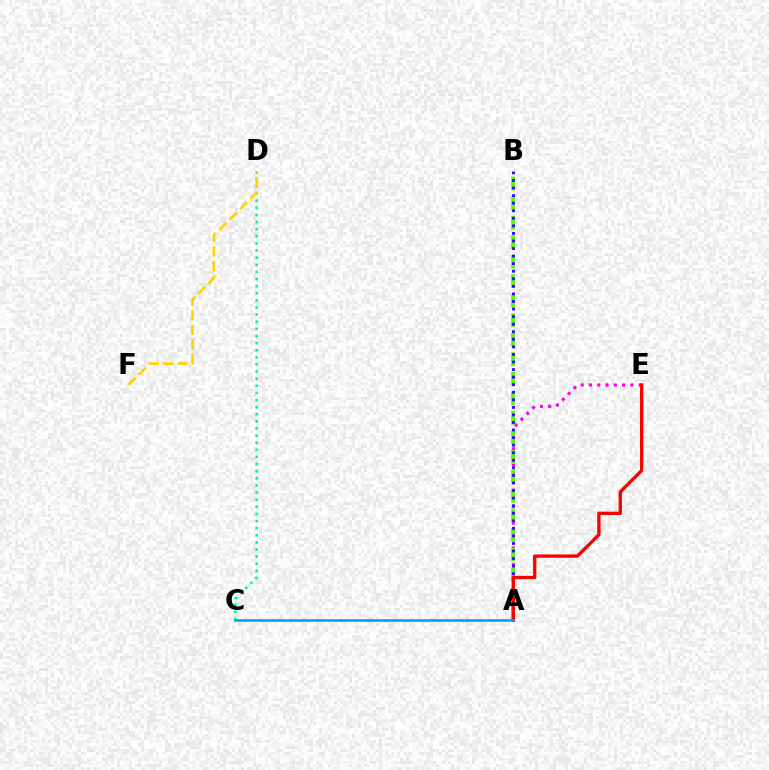{('A', 'E'): [{'color': '#ff00ed', 'line_style': 'dotted', 'thickness': 2.25}, {'color': '#ff0000', 'line_style': 'solid', 'thickness': 2.4}], ('A', 'B'): [{'color': '#4fff00', 'line_style': 'dashed', 'thickness': 2.65}, {'color': '#3700ff', 'line_style': 'dotted', 'thickness': 2.05}], ('C', 'D'): [{'color': '#00ff86', 'line_style': 'dotted', 'thickness': 1.93}], ('D', 'F'): [{'color': '#ffd500', 'line_style': 'dashed', 'thickness': 1.97}], ('A', 'C'): [{'color': '#009eff', 'line_style': 'solid', 'thickness': 1.87}]}